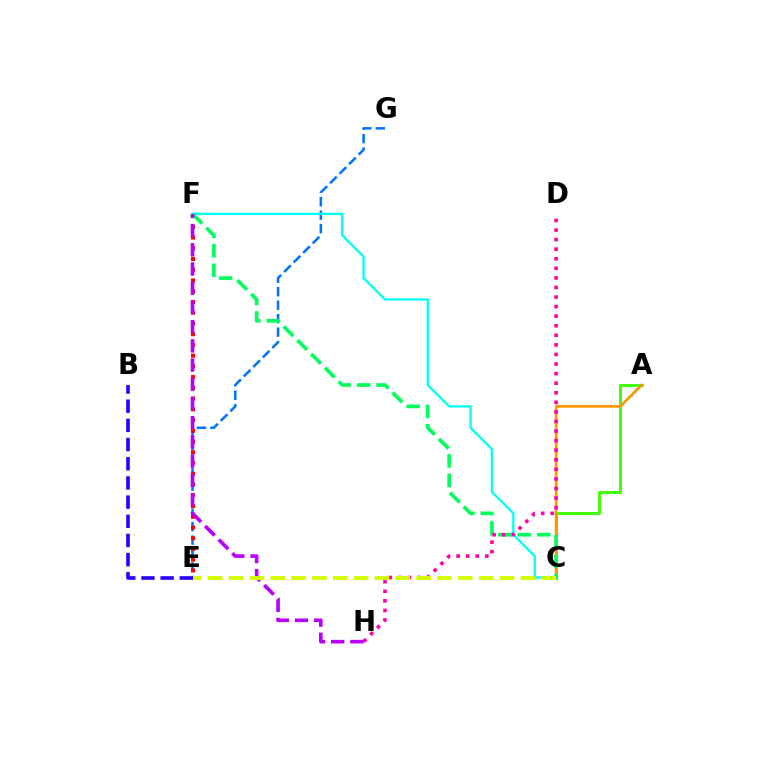{('E', 'G'): [{'color': '#0074ff', 'line_style': 'dashed', 'thickness': 1.83}], ('A', 'C'): [{'color': '#3dff00', 'line_style': 'solid', 'thickness': 2.09}, {'color': '#ff9400', 'line_style': 'solid', 'thickness': 1.91}], ('C', 'F'): [{'color': '#00fff6', 'line_style': 'solid', 'thickness': 1.67}, {'color': '#00ff5c', 'line_style': 'dashed', 'thickness': 2.65}], ('E', 'F'): [{'color': '#ff0000', 'line_style': 'dotted', 'thickness': 2.92}], ('B', 'E'): [{'color': '#2500ff', 'line_style': 'dashed', 'thickness': 2.6}], ('D', 'H'): [{'color': '#ff00ac', 'line_style': 'dotted', 'thickness': 2.6}], ('F', 'H'): [{'color': '#b900ff', 'line_style': 'dashed', 'thickness': 2.61}], ('C', 'E'): [{'color': '#d1ff00', 'line_style': 'dashed', 'thickness': 2.83}]}